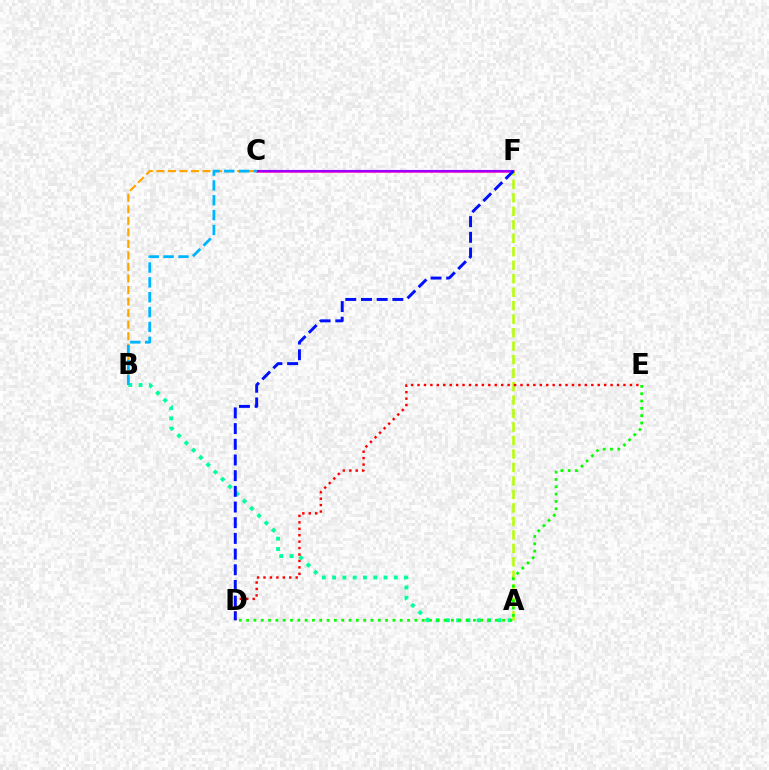{('C', 'F'): [{'color': '#ff00bd', 'line_style': 'solid', 'thickness': 1.83}, {'color': '#9b00ff', 'line_style': 'solid', 'thickness': 1.52}], ('A', 'F'): [{'color': '#b3ff00', 'line_style': 'dashed', 'thickness': 1.83}], ('A', 'B'): [{'color': '#00ff9d', 'line_style': 'dotted', 'thickness': 2.79}], ('B', 'C'): [{'color': '#ffa500', 'line_style': 'dashed', 'thickness': 1.57}, {'color': '#00b5ff', 'line_style': 'dashed', 'thickness': 2.02}], ('D', 'E'): [{'color': '#ff0000', 'line_style': 'dotted', 'thickness': 1.75}, {'color': '#08ff00', 'line_style': 'dotted', 'thickness': 1.99}], ('D', 'F'): [{'color': '#0010ff', 'line_style': 'dashed', 'thickness': 2.13}]}